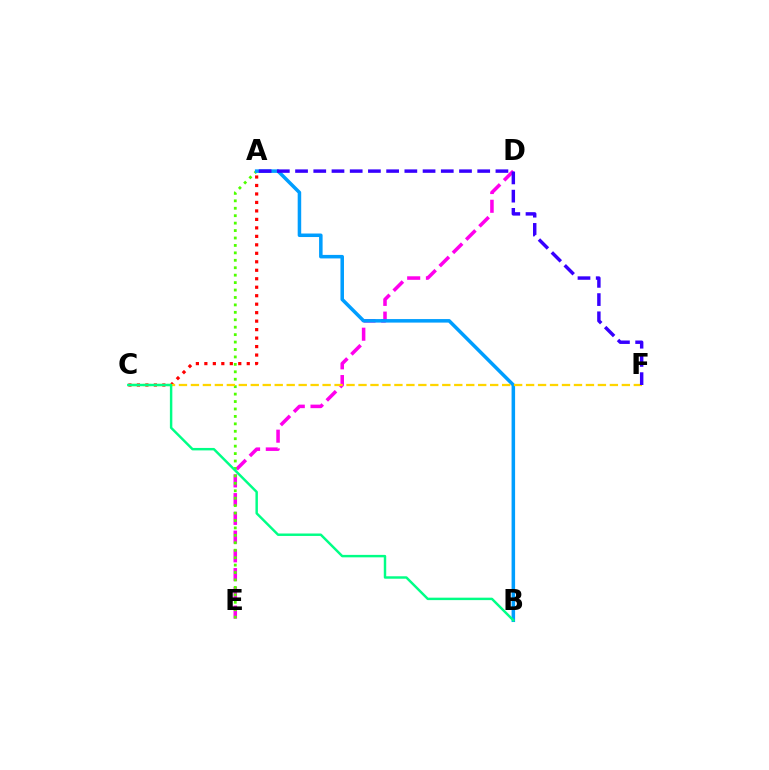{('A', 'C'): [{'color': '#ff0000', 'line_style': 'dotted', 'thickness': 2.3}], ('D', 'E'): [{'color': '#ff00ed', 'line_style': 'dashed', 'thickness': 2.55}], ('A', 'E'): [{'color': '#4fff00', 'line_style': 'dotted', 'thickness': 2.02}], ('A', 'B'): [{'color': '#009eff', 'line_style': 'solid', 'thickness': 2.54}], ('C', 'F'): [{'color': '#ffd500', 'line_style': 'dashed', 'thickness': 1.63}], ('B', 'C'): [{'color': '#00ff86', 'line_style': 'solid', 'thickness': 1.77}], ('A', 'F'): [{'color': '#3700ff', 'line_style': 'dashed', 'thickness': 2.47}]}